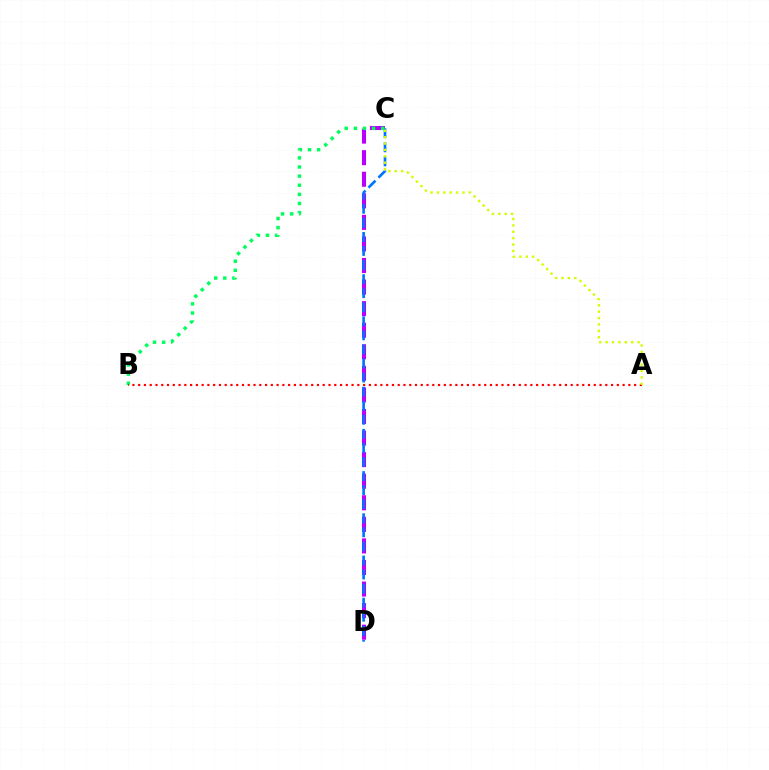{('C', 'D'): [{'color': '#b900ff', 'line_style': 'dashed', 'thickness': 2.93}, {'color': '#0074ff', 'line_style': 'dashed', 'thickness': 1.91}], ('B', 'C'): [{'color': '#00ff5c', 'line_style': 'dotted', 'thickness': 2.48}], ('A', 'B'): [{'color': '#ff0000', 'line_style': 'dotted', 'thickness': 1.57}], ('A', 'C'): [{'color': '#d1ff00', 'line_style': 'dotted', 'thickness': 1.73}]}